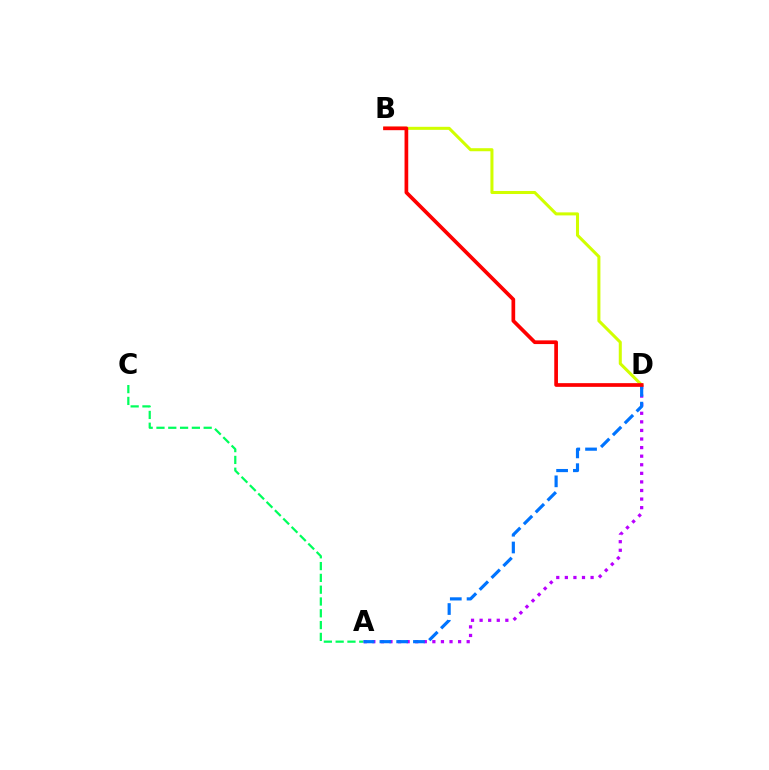{('A', 'C'): [{'color': '#00ff5c', 'line_style': 'dashed', 'thickness': 1.6}], ('A', 'D'): [{'color': '#b900ff', 'line_style': 'dotted', 'thickness': 2.33}, {'color': '#0074ff', 'line_style': 'dashed', 'thickness': 2.28}], ('B', 'D'): [{'color': '#d1ff00', 'line_style': 'solid', 'thickness': 2.19}, {'color': '#ff0000', 'line_style': 'solid', 'thickness': 2.66}]}